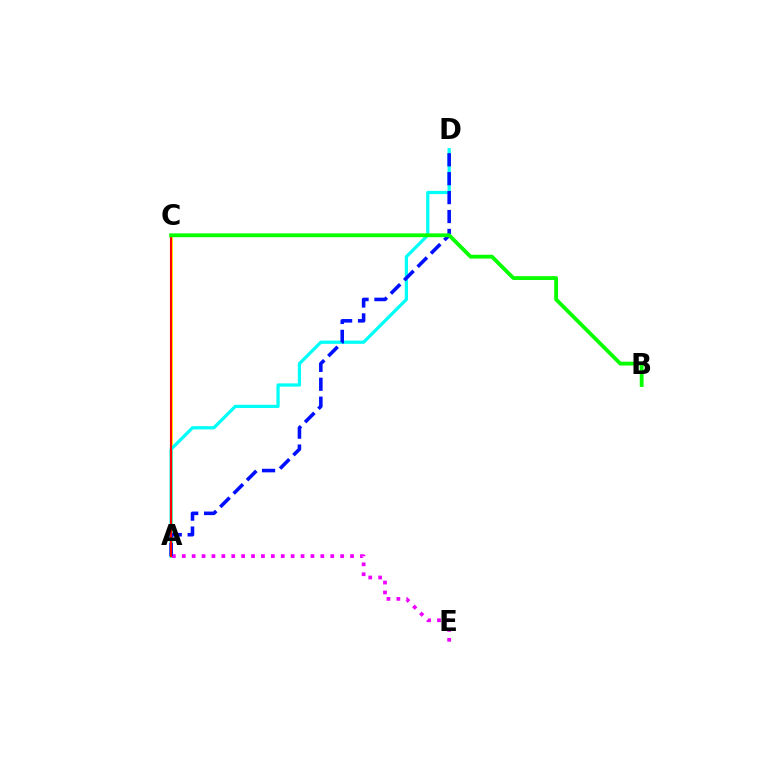{('A', 'C'): [{'color': '#fcf500', 'line_style': 'solid', 'thickness': 2.06}, {'color': '#ff0000', 'line_style': 'solid', 'thickness': 1.54}], ('A', 'D'): [{'color': '#00fff6', 'line_style': 'solid', 'thickness': 2.32}, {'color': '#0010ff', 'line_style': 'dashed', 'thickness': 2.57}], ('A', 'E'): [{'color': '#ee00ff', 'line_style': 'dotted', 'thickness': 2.69}], ('B', 'C'): [{'color': '#08ff00', 'line_style': 'solid', 'thickness': 2.75}]}